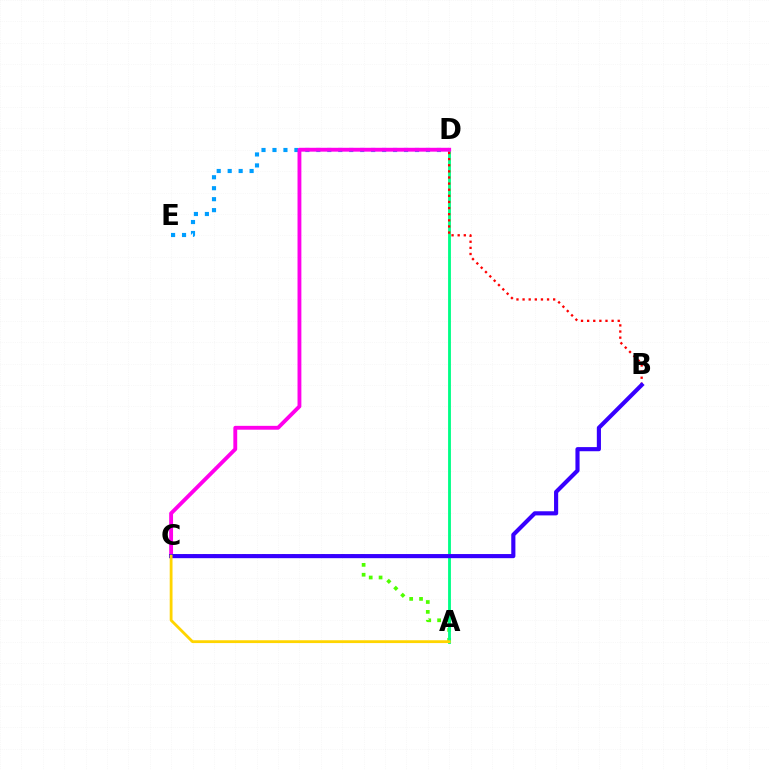{('D', 'E'): [{'color': '#009eff', 'line_style': 'dotted', 'thickness': 2.98}], ('A', 'C'): [{'color': '#4fff00', 'line_style': 'dotted', 'thickness': 2.68}, {'color': '#ffd500', 'line_style': 'solid', 'thickness': 2.03}], ('A', 'D'): [{'color': '#00ff86', 'line_style': 'solid', 'thickness': 2.05}], ('C', 'D'): [{'color': '#ff00ed', 'line_style': 'solid', 'thickness': 2.78}], ('B', 'D'): [{'color': '#ff0000', 'line_style': 'dotted', 'thickness': 1.66}], ('B', 'C'): [{'color': '#3700ff', 'line_style': 'solid', 'thickness': 2.98}]}